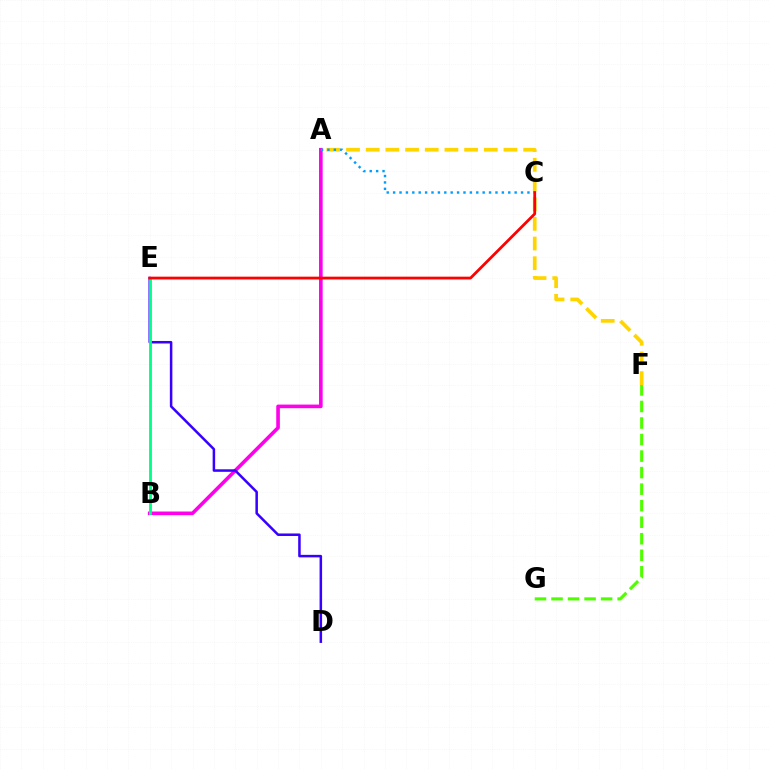{('A', 'B'): [{'color': '#ff00ed', 'line_style': 'solid', 'thickness': 2.61}], ('F', 'G'): [{'color': '#4fff00', 'line_style': 'dashed', 'thickness': 2.25}], ('D', 'E'): [{'color': '#3700ff', 'line_style': 'solid', 'thickness': 1.81}], ('A', 'F'): [{'color': '#ffd500', 'line_style': 'dashed', 'thickness': 2.67}], ('B', 'E'): [{'color': '#00ff86', 'line_style': 'solid', 'thickness': 2.04}], ('A', 'C'): [{'color': '#009eff', 'line_style': 'dotted', 'thickness': 1.74}], ('C', 'E'): [{'color': '#ff0000', 'line_style': 'solid', 'thickness': 2.01}]}